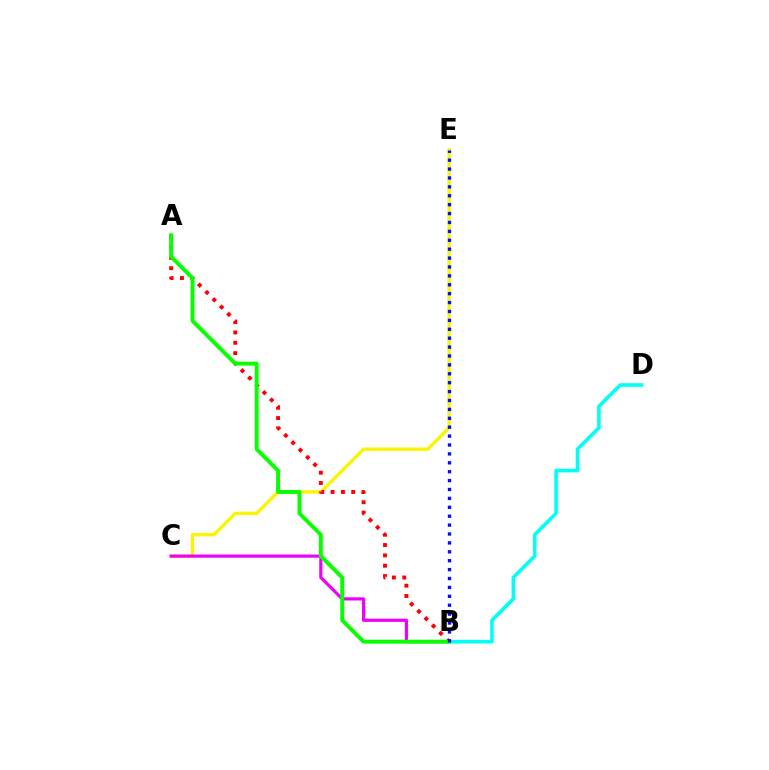{('C', 'E'): [{'color': '#fcf500', 'line_style': 'solid', 'thickness': 2.4}], ('B', 'C'): [{'color': '#ee00ff', 'line_style': 'solid', 'thickness': 2.29}], ('A', 'B'): [{'color': '#ff0000', 'line_style': 'dotted', 'thickness': 2.81}, {'color': '#08ff00', 'line_style': 'solid', 'thickness': 2.82}], ('B', 'D'): [{'color': '#00fff6', 'line_style': 'solid', 'thickness': 2.59}], ('B', 'E'): [{'color': '#0010ff', 'line_style': 'dotted', 'thickness': 2.42}]}